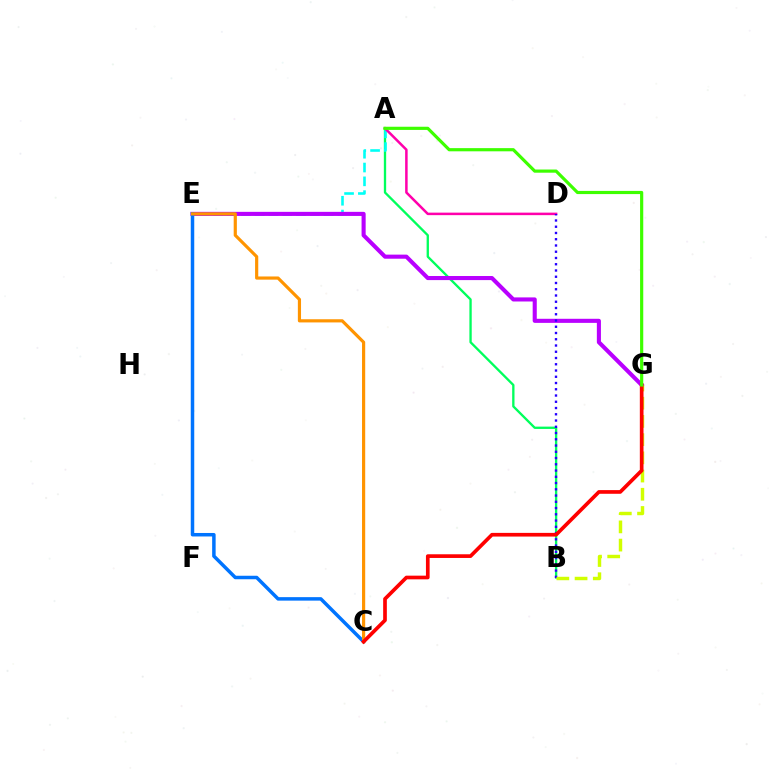{('A', 'B'): [{'color': '#00ff5c', 'line_style': 'solid', 'thickness': 1.67}], ('A', 'E'): [{'color': '#00fff6', 'line_style': 'dashed', 'thickness': 1.88}], ('A', 'D'): [{'color': '#ff00ac', 'line_style': 'solid', 'thickness': 1.81}], ('E', 'G'): [{'color': '#b900ff', 'line_style': 'solid', 'thickness': 2.94}], ('C', 'E'): [{'color': '#0074ff', 'line_style': 'solid', 'thickness': 2.51}, {'color': '#ff9400', 'line_style': 'solid', 'thickness': 2.29}], ('B', 'D'): [{'color': '#2500ff', 'line_style': 'dotted', 'thickness': 1.7}], ('B', 'G'): [{'color': '#d1ff00', 'line_style': 'dashed', 'thickness': 2.47}], ('C', 'G'): [{'color': '#ff0000', 'line_style': 'solid', 'thickness': 2.65}], ('A', 'G'): [{'color': '#3dff00', 'line_style': 'solid', 'thickness': 2.29}]}